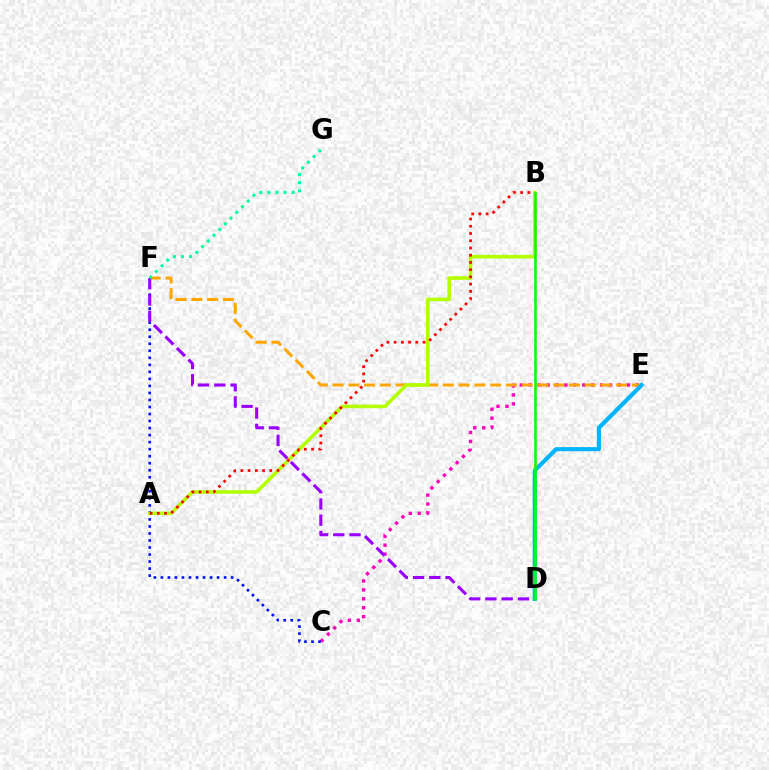{('C', 'E'): [{'color': '#ff00bd', 'line_style': 'dotted', 'thickness': 2.43}], ('E', 'F'): [{'color': '#ffa500', 'line_style': 'dashed', 'thickness': 2.14}], ('C', 'F'): [{'color': '#0010ff', 'line_style': 'dotted', 'thickness': 1.91}], ('A', 'B'): [{'color': '#b3ff00', 'line_style': 'solid', 'thickness': 2.58}, {'color': '#ff0000', 'line_style': 'dotted', 'thickness': 1.97}], ('D', 'F'): [{'color': '#9b00ff', 'line_style': 'dashed', 'thickness': 2.21}], ('F', 'G'): [{'color': '#00ff9d', 'line_style': 'dotted', 'thickness': 2.19}], ('D', 'E'): [{'color': '#00b5ff', 'line_style': 'solid', 'thickness': 2.96}], ('B', 'D'): [{'color': '#08ff00', 'line_style': 'solid', 'thickness': 1.85}]}